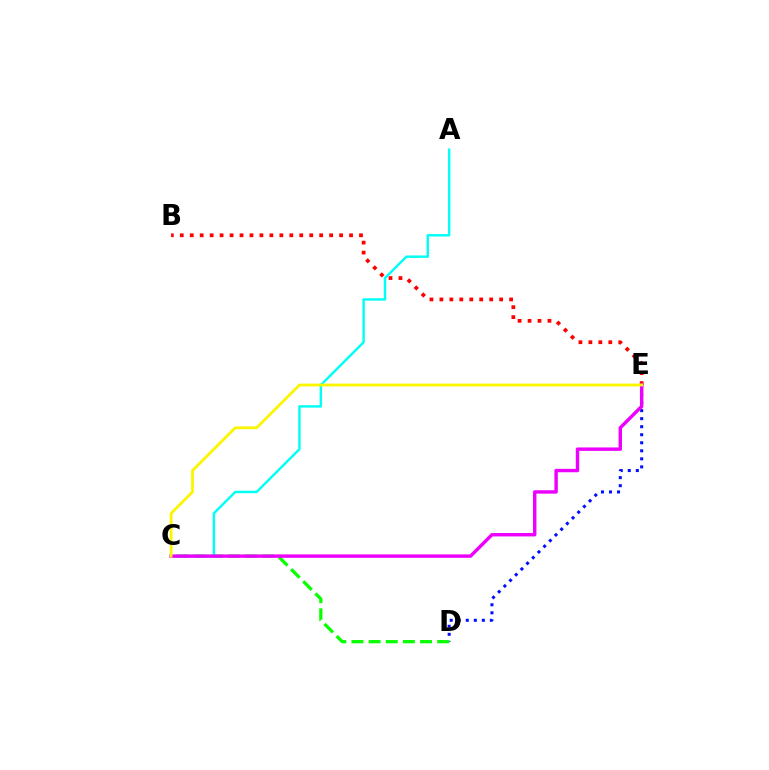{('D', 'E'): [{'color': '#0010ff', 'line_style': 'dotted', 'thickness': 2.18}], ('C', 'D'): [{'color': '#08ff00', 'line_style': 'dashed', 'thickness': 2.33}], ('B', 'E'): [{'color': '#ff0000', 'line_style': 'dotted', 'thickness': 2.71}], ('A', 'C'): [{'color': '#00fff6', 'line_style': 'solid', 'thickness': 1.75}], ('C', 'E'): [{'color': '#ee00ff', 'line_style': 'solid', 'thickness': 2.46}, {'color': '#fcf500', 'line_style': 'solid', 'thickness': 2.01}]}